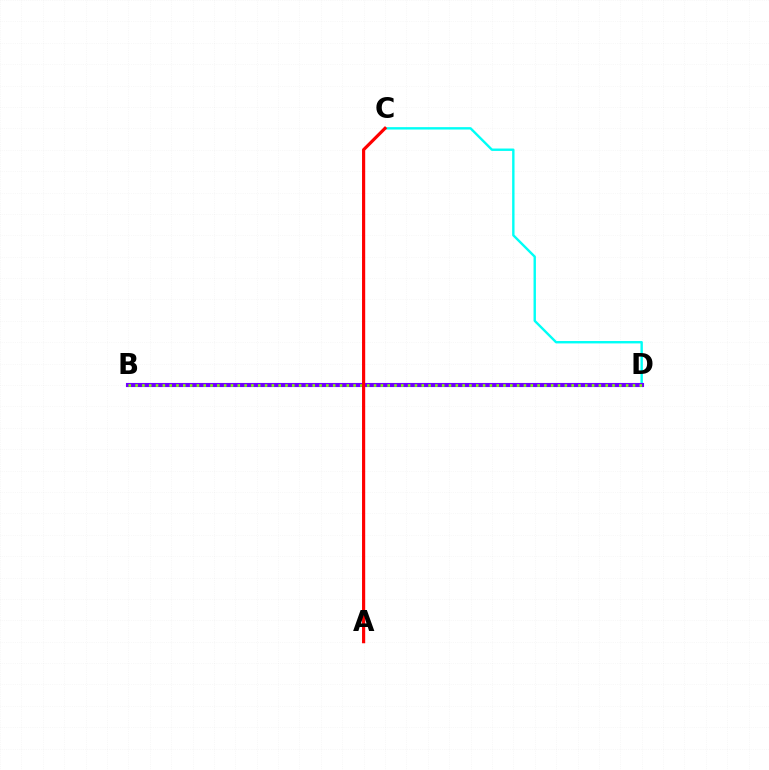{('C', 'D'): [{'color': '#00fff6', 'line_style': 'solid', 'thickness': 1.73}], ('B', 'D'): [{'color': '#7200ff', 'line_style': 'solid', 'thickness': 2.96}, {'color': '#84ff00', 'line_style': 'dotted', 'thickness': 1.85}], ('A', 'C'): [{'color': '#ff0000', 'line_style': 'solid', 'thickness': 2.28}]}